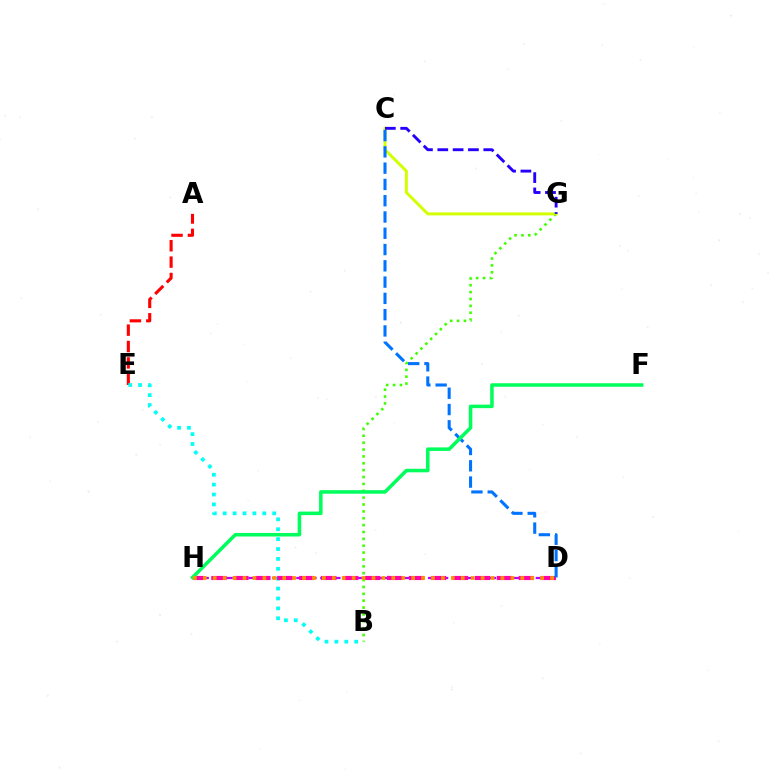{('B', 'G'): [{'color': '#3dff00', 'line_style': 'dotted', 'thickness': 1.87}], ('A', 'E'): [{'color': '#ff0000', 'line_style': 'dashed', 'thickness': 2.23}], ('D', 'H'): [{'color': '#b900ff', 'line_style': 'dashed', 'thickness': 1.63}, {'color': '#ff00ac', 'line_style': 'dashed', 'thickness': 2.98}, {'color': '#ff9400', 'line_style': 'dotted', 'thickness': 2.7}], ('B', 'E'): [{'color': '#00fff6', 'line_style': 'dotted', 'thickness': 2.69}], ('C', 'G'): [{'color': '#d1ff00', 'line_style': 'solid', 'thickness': 2.13}, {'color': '#2500ff', 'line_style': 'dashed', 'thickness': 2.08}], ('C', 'D'): [{'color': '#0074ff', 'line_style': 'dashed', 'thickness': 2.21}], ('F', 'H'): [{'color': '#00ff5c', 'line_style': 'solid', 'thickness': 2.55}]}